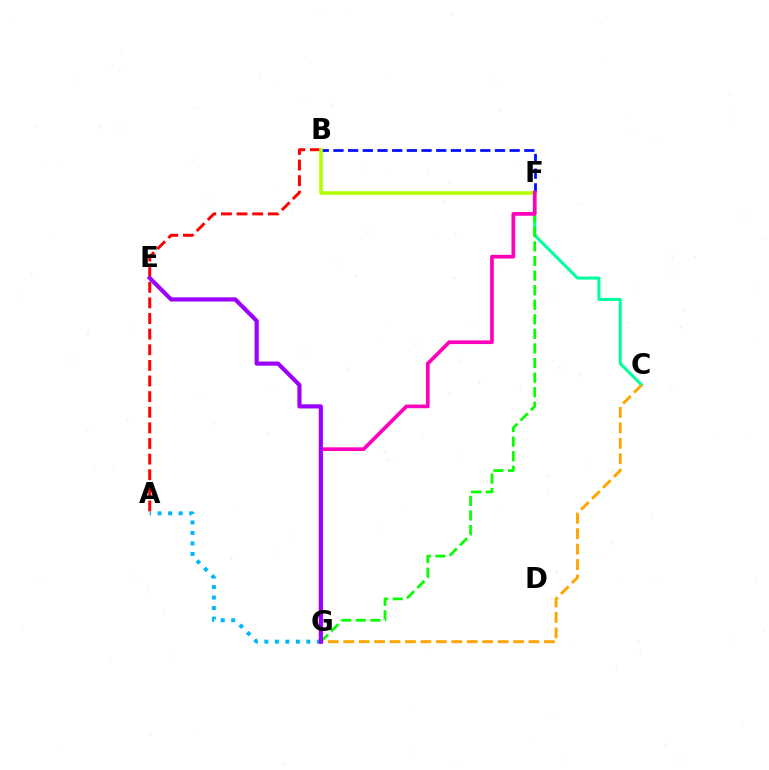{('C', 'F'): [{'color': '#00ff9d', 'line_style': 'solid', 'thickness': 2.18}], ('A', 'B'): [{'color': '#ff0000', 'line_style': 'dashed', 'thickness': 2.12}], ('B', 'F'): [{'color': '#0010ff', 'line_style': 'dashed', 'thickness': 1.99}, {'color': '#b3ff00', 'line_style': 'solid', 'thickness': 2.59}], ('F', 'G'): [{'color': '#08ff00', 'line_style': 'dashed', 'thickness': 1.98}, {'color': '#ff00bd', 'line_style': 'solid', 'thickness': 2.66}], ('C', 'G'): [{'color': '#ffa500', 'line_style': 'dashed', 'thickness': 2.1}], ('A', 'G'): [{'color': '#00b5ff', 'line_style': 'dotted', 'thickness': 2.85}], ('E', 'G'): [{'color': '#9b00ff', 'line_style': 'solid', 'thickness': 2.99}]}